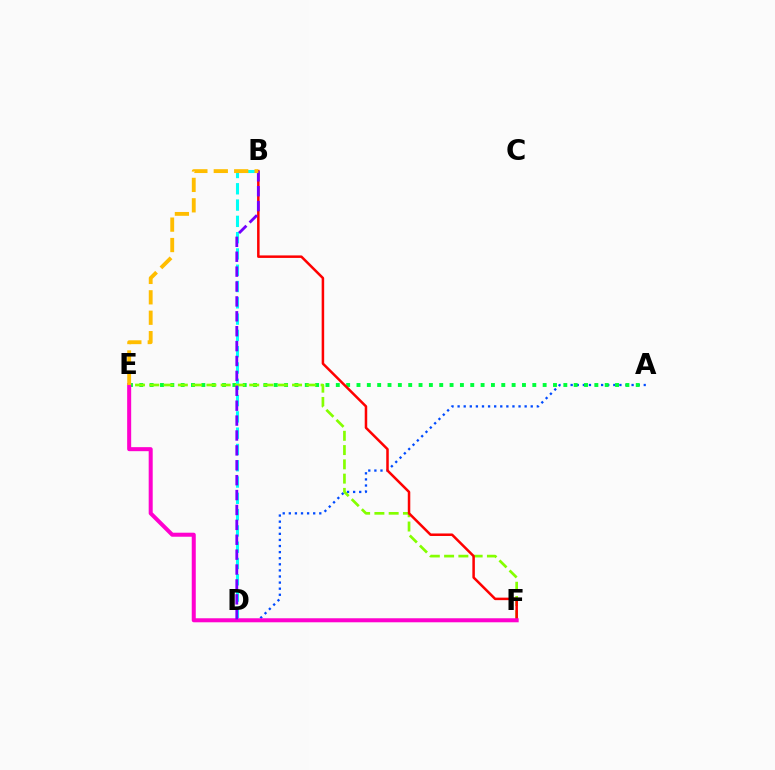{('A', 'D'): [{'color': '#004bff', 'line_style': 'dotted', 'thickness': 1.66}], ('A', 'E'): [{'color': '#00ff39', 'line_style': 'dotted', 'thickness': 2.81}], ('B', 'D'): [{'color': '#00fff6', 'line_style': 'dashed', 'thickness': 2.21}, {'color': '#7200ff', 'line_style': 'dashed', 'thickness': 2.02}], ('E', 'F'): [{'color': '#84ff00', 'line_style': 'dashed', 'thickness': 1.94}, {'color': '#ff00cf', 'line_style': 'solid', 'thickness': 2.89}], ('B', 'F'): [{'color': '#ff0000', 'line_style': 'solid', 'thickness': 1.81}], ('B', 'E'): [{'color': '#ffbd00', 'line_style': 'dashed', 'thickness': 2.77}]}